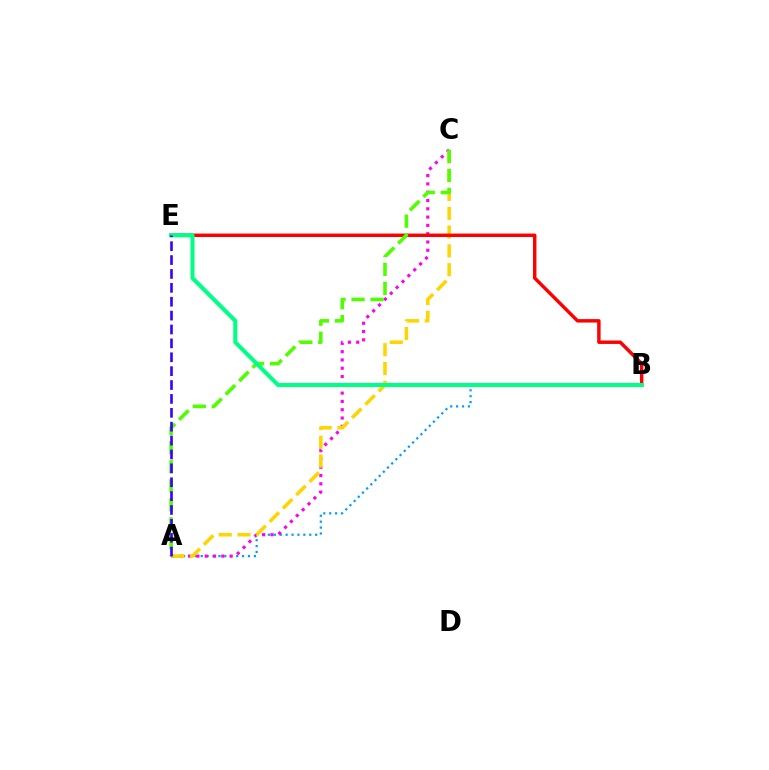{('A', 'B'): [{'color': '#009eff', 'line_style': 'dotted', 'thickness': 1.6}], ('A', 'C'): [{'color': '#ff00ed', 'line_style': 'dotted', 'thickness': 2.25}, {'color': '#ffd500', 'line_style': 'dashed', 'thickness': 2.56}, {'color': '#4fff00', 'line_style': 'dashed', 'thickness': 2.58}], ('B', 'E'): [{'color': '#ff0000', 'line_style': 'solid', 'thickness': 2.48}, {'color': '#00ff86', 'line_style': 'solid', 'thickness': 2.93}], ('A', 'E'): [{'color': '#3700ff', 'line_style': 'dashed', 'thickness': 1.89}]}